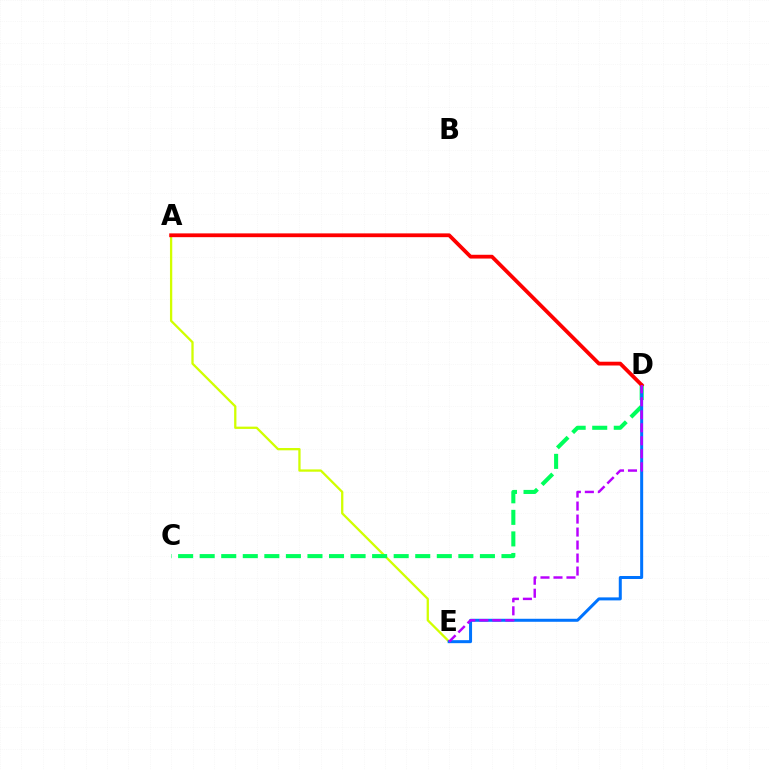{('A', 'E'): [{'color': '#d1ff00', 'line_style': 'solid', 'thickness': 1.65}], ('C', 'D'): [{'color': '#00ff5c', 'line_style': 'dashed', 'thickness': 2.93}], ('D', 'E'): [{'color': '#0074ff', 'line_style': 'solid', 'thickness': 2.17}, {'color': '#b900ff', 'line_style': 'dashed', 'thickness': 1.77}], ('A', 'D'): [{'color': '#ff0000', 'line_style': 'solid', 'thickness': 2.73}]}